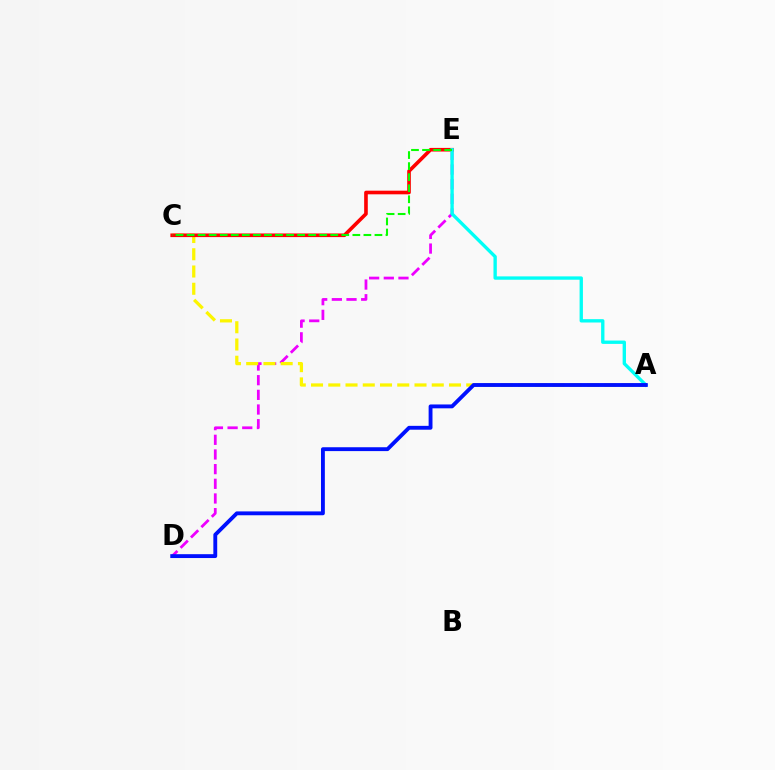{('D', 'E'): [{'color': '#ee00ff', 'line_style': 'dashed', 'thickness': 1.99}], ('A', 'C'): [{'color': '#fcf500', 'line_style': 'dashed', 'thickness': 2.34}], ('C', 'E'): [{'color': '#ff0000', 'line_style': 'solid', 'thickness': 2.61}, {'color': '#08ff00', 'line_style': 'dashed', 'thickness': 1.5}], ('A', 'E'): [{'color': '#00fff6', 'line_style': 'solid', 'thickness': 2.41}], ('A', 'D'): [{'color': '#0010ff', 'line_style': 'solid', 'thickness': 2.78}]}